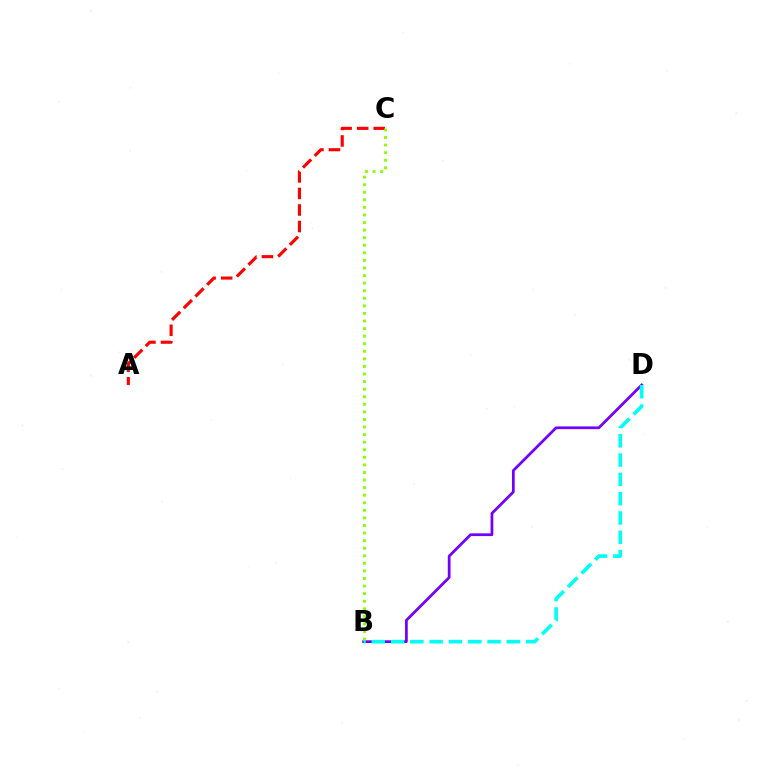{('B', 'D'): [{'color': '#7200ff', 'line_style': 'solid', 'thickness': 1.97}, {'color': '#00fff6', 'line_style': 'dashed', 'thickness': 2.62}], ('A', 'C'): [{'color': '#ff0000', 'line_style': 'dashed', 'thickness': 2.25}], ('B', 'C'): [{'color': '#84ff00', 'line_style': 'dotted', 'thickness': 2.06}]}